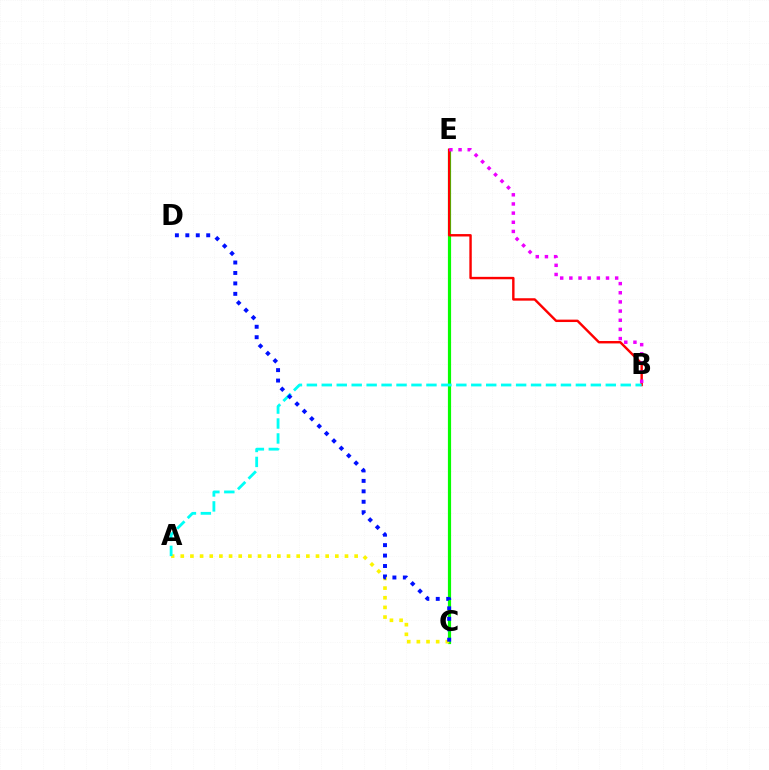{('C', 'E'): [{'color': '#08ff00', 'line_style': 'solid', 'thickness': 2.29}], ('B', 'E'): [{'color': '#ff0000', 'line_style': 'solid', 'thickness': 1.74}, {'color': '#ee00ff', 'line_style': 'dotted', 'thickness': 2.49}], ('A', 'C'): [{'color': '#fcf500', 'line_style': 'dotted', 'thickness': 2.62}], ('A', 'B'): [{'color': '#00fff6', 'line_style': 'dashed', 'thickness': 2.03}], ('C', 'D'): [{'color': '#0010ff', 'line_style': 'dotted', 'thickness': 2.84}]}